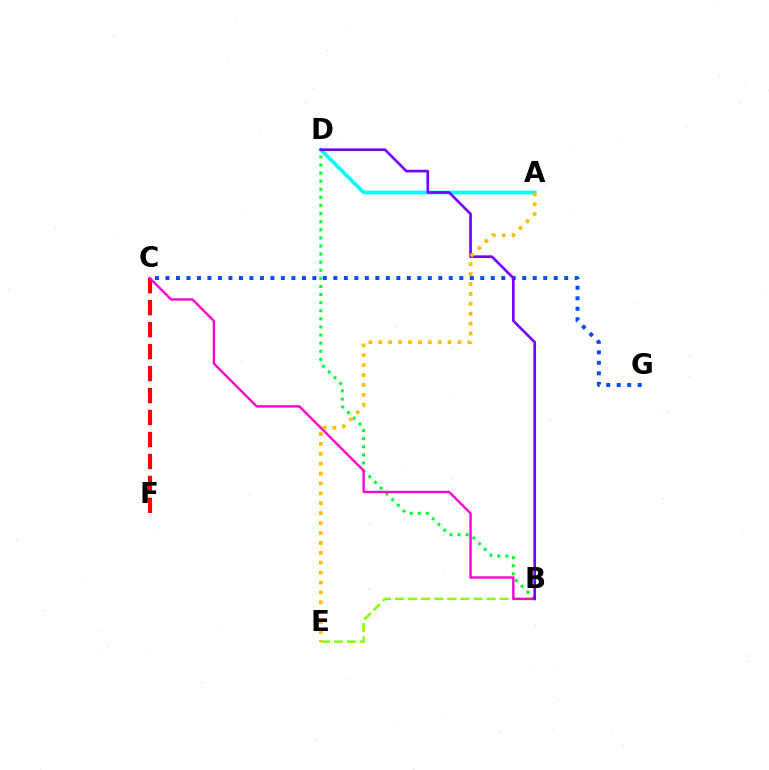{('B', 'D'): [{'color': '#00ff39', 'line_style': 'dotted', 'thickness': 2.2}, {'color': '#7200ff', 'line_style': 'solid', 'thickness': 1.91}], ('B', 'E'): [{'color': '#84ff00', 'line_style': 'dashed', 'thickness': 1.77}], ('C', 'F'): [{'color': '#ff0000', 'line_style': 'dashed', 'thickness': 2.99}], ('B', 'C'): [{'color': '#ff00cf', 'line_style': 'solid', 'thickness': 1.72}], ('A', 'D'): [{'color': '#00fff6', 'line_style': 'solid', 'thickness': 2.68}], ('C', 'G'): [{'color': '#004bff', 'line_style': 'dotted', 'thickness': 2.85}], ('A', 'E'): [{'color': '#ffbd00', 'line_style': 'dotted', 'thickness': 2.69}]}